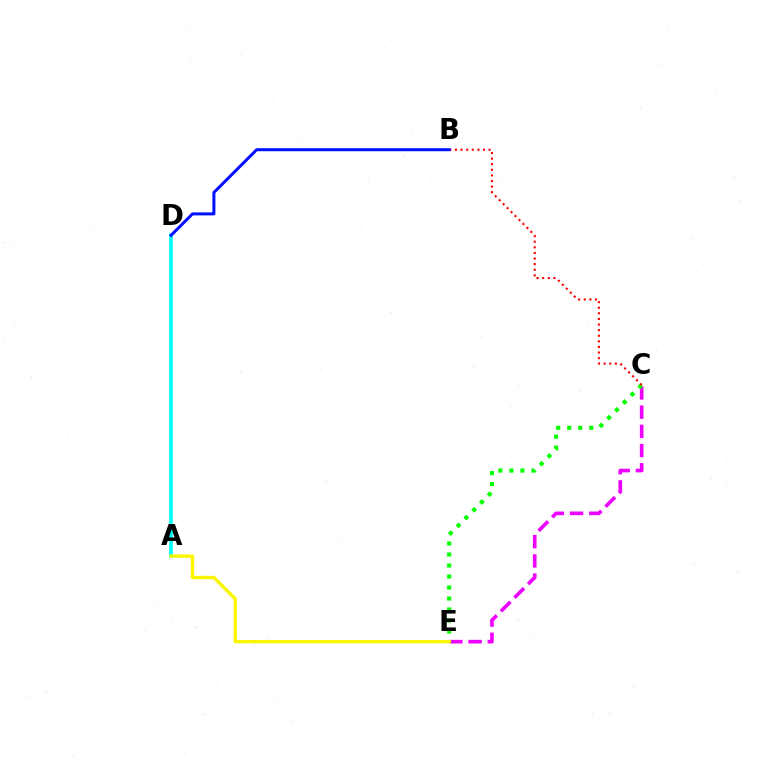{('A', 'D'): [{'color': '#00fff6', 'line_style': 'solid', 'thickness': 2.66}], ('C', 'E'): [{'color': '#ee00ff', 'line_style': 'dashed', 'thickness': 2.61}, {'color': '#08ff00', 'line_style': 'dotted', 'thickness': 2.99}], ('B', 'C'): [{'color': '#ff0000', 'line_style': 'dotted', 'thickness': 1.52}], ('B', 'D'): [{'color': '#0010ff', 'line_style': 'solid', 'thickness': 2.16}], ('A', 'E'): [{'color': '#fcf500', 'line_style': 'solid', 'thickness': 2.45}]}